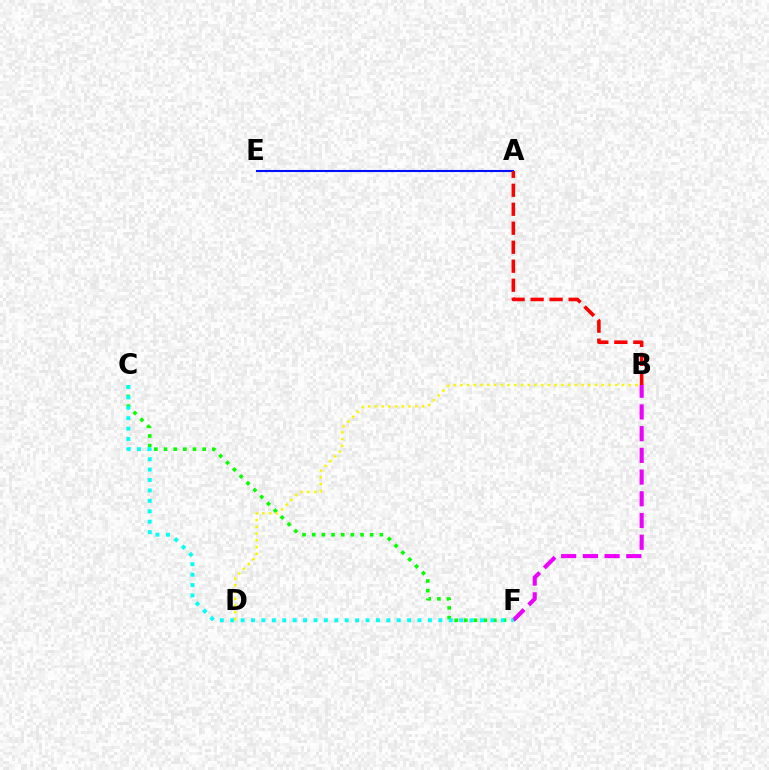{('A', 'E'): [{'color': '#0010ff', 'line_style': 'solid', 'thickness': 1.51}], ('B', 'F'): [{'color': '#ee00ff', 'line_style': 'dashed', 'thickness': 2.95}], ('C', 'F'): [{'color': '#08ff00', 'line_style': 'dotted', 'thickness': 2.63}, {'color': '#00fff6', 'line_style': 'dotted', 'thickness': 2.83}], ('A', 'B'): [{'color': '#ff0000', 'line_style': 'dashed', 'thickness': 2.58}], ('B', 'D'): [{'color': '#fcf500', 'line_style': 'dotted', 'thickness': 1.83}]}